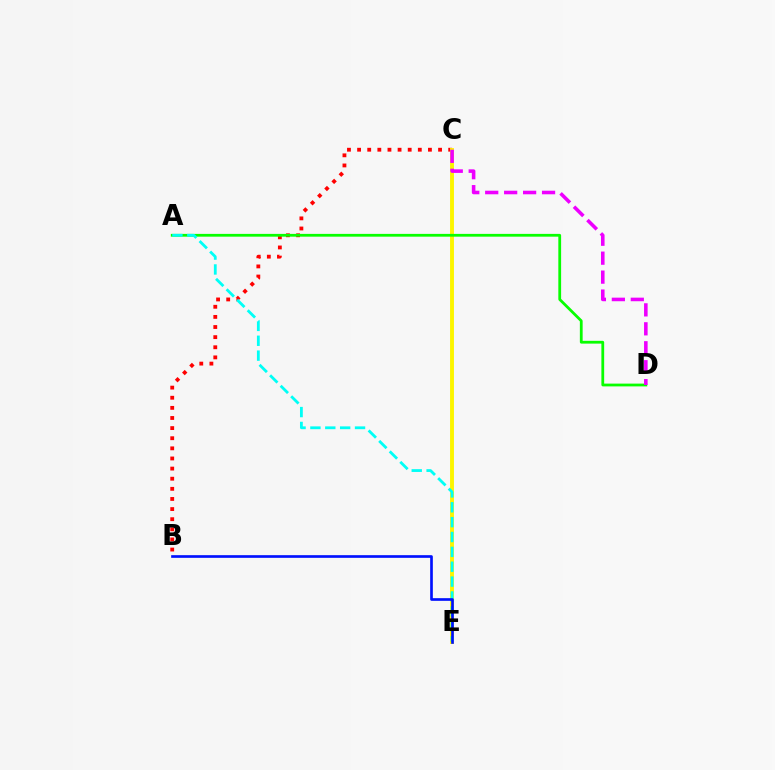{('B', 'C'): [{'color': '#ff0000', 'line_style': 'dotted', 'thickness': 2.75}], ('C', 'E'): [{'color': '#fcf500', 'line_style': 'solid', 'thickness': 2.81}], ('A', 'D'): [{'color': '#08ff00', 'line_style': 'solid', 'thickness': 2.0}], ('A', 'E'): [{'color': '#00fff6', 'line_style': 'dashed', 'thickness': 2.02}], ('C', 'D'): [{'color': '#ee00ff', 'line_style': 'dashed', 'thickness': 2.57}], ('B', 'E'): [{'color': '#0010ff', 'line_style': 'solid', 'thickness': 1.92}]}